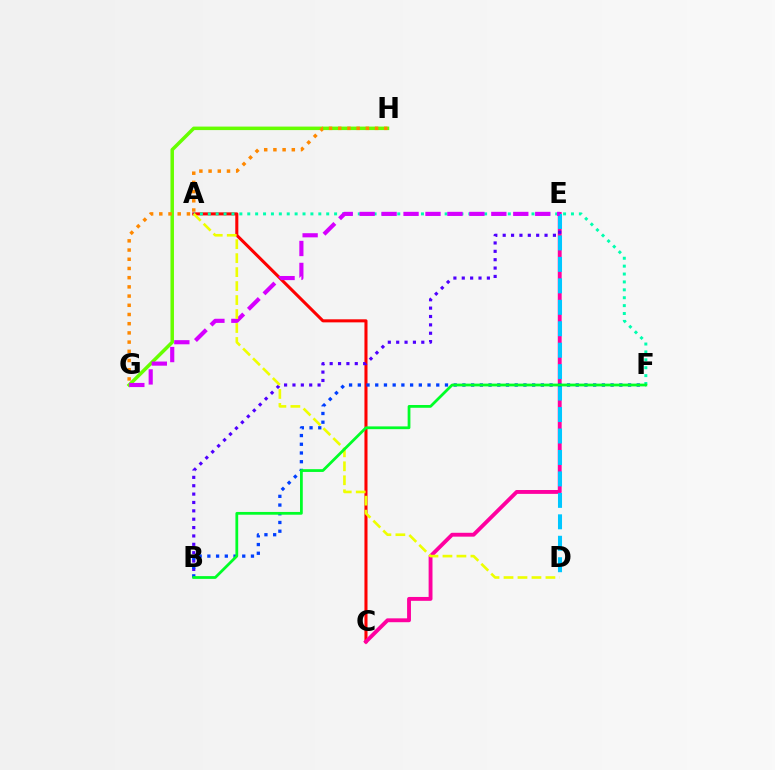{('A', 'C'): [{'color': '#ff0000', 'line_style': 'solid', 'thickness': 2.2}], ('C', 'E'): [{'color': '#ff00a0', 'line_style': 'solid', 'thickness': 2.78}], ('B', 'E'): [{'color': '#4f00ff', 'line_style': 'dotted', 'thickness': 2.27}], ('D', 'E'): [{'color': '#00c7ff', 'line_style': 'dashed', 'thickness': 2.91}], ('G', 'H'): [{'color': '#66ff00', 'line_style': 'solid', 'thickness': 2.52}, {'color': '#ff8800', 'line_style': 'dotted', 'thickness': 2.5}], ('A', 'F'): [{'color': '#00ffaf', 'line_style': 'dotted', 'thickness': 2.15}], ('E', 'G'): [{'color': '#d600ff', 'line_style': 'dashed', 'thickness': 2.98}], ('B', 'F'): [{'color': '#003fff', 'line_style': 'dotted', 'thickness': 2.37}, {'color': '#00ff27', 'line_style': 'solid', 'thickness': 1.99}], ('A', 'D'): [{'color': '#eeff00', 'line_style': 'dashed', 'thickness': 1.9}]}